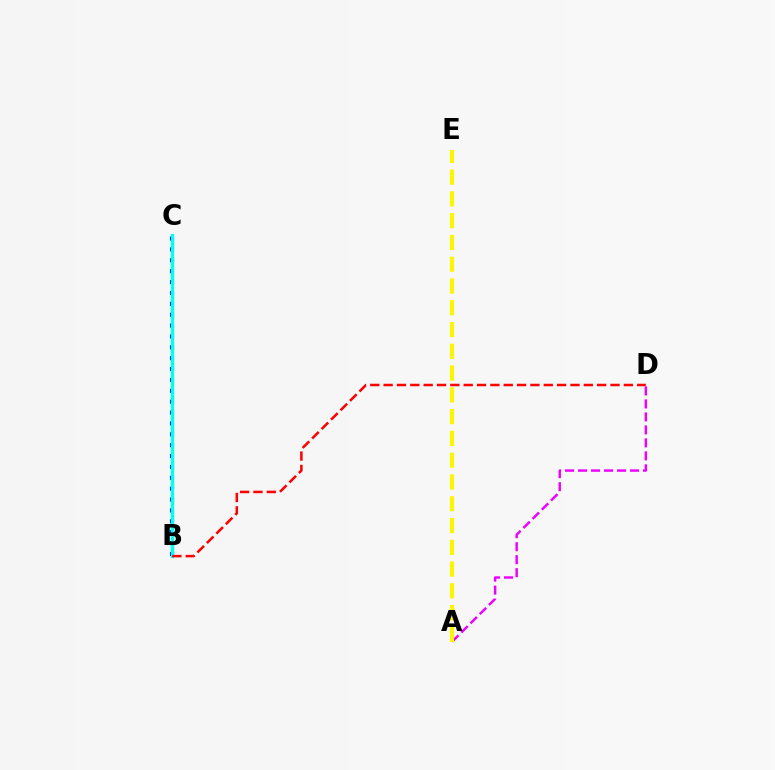{('B', 'C'): [{'color': '#0010ff', 'line_style': 'dotted', 'thickness': 2.95}, {'color': '#08ff00', 'line_style': 'dashed', 'thickness': 2.3}, {'color': '#00fff6', 'line_style': 'solid', 'thickness': 2.33}], ('A', 'D'): [{'color': '#ee00ff', 'line_style': 'dashed', 'thickness': 1.76}], ('A', 'E'): [{'color': '#fcf500', 'line_style': 'dashed', 'thickness': 2.96}], ('B', 'D'): [{'color': '#ff0000', 'line_style': 'dashed', 'thickness': 1.81}]}